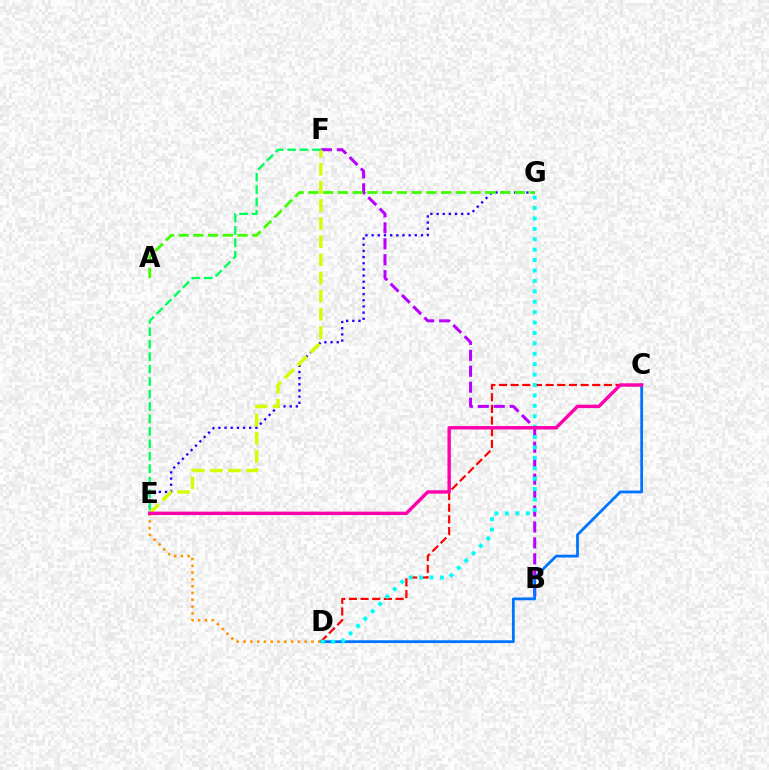{('B', 'F'): [{'color': '#b900ff', 'line_style': 'dashed', 'thickness': 2.17}], ('C', 'D'): [{'color': '#ff0000', 'line_style': 'dashed', 'thickness': 1.58}, {'color': '#0074ff', 'line_style': 'solid', 'thickness': 2.0}], ('E', 'G'): [{'color': '#2500ff', 'line_style': 'dotted', 'thickness': 1.68}], ('A', 'G'): [{'color': '#3dff00', 'line_style': 'dashed', 'thickness': 2.0}], ('E', 'F'): [{'color': '#d1ff00', 'line_style': 'dashed', 'thickness': 2.46}, {'color': '#00ff5c', 'line_style': 'dashed', 'thickness': 1.69}], ('D', 'E'): [{'color': '#ff9400', 'line_style': 'dotted', 'thickness': 1.84}], ('D', 'G'): [{'color': '#00fff6', 'line_style': 'dotted', 'thickness': 2.83}], ('C', 'E'): [{'color': '#ff00ac', 'line_style': 'solid', 'thickness': 2.44}]}